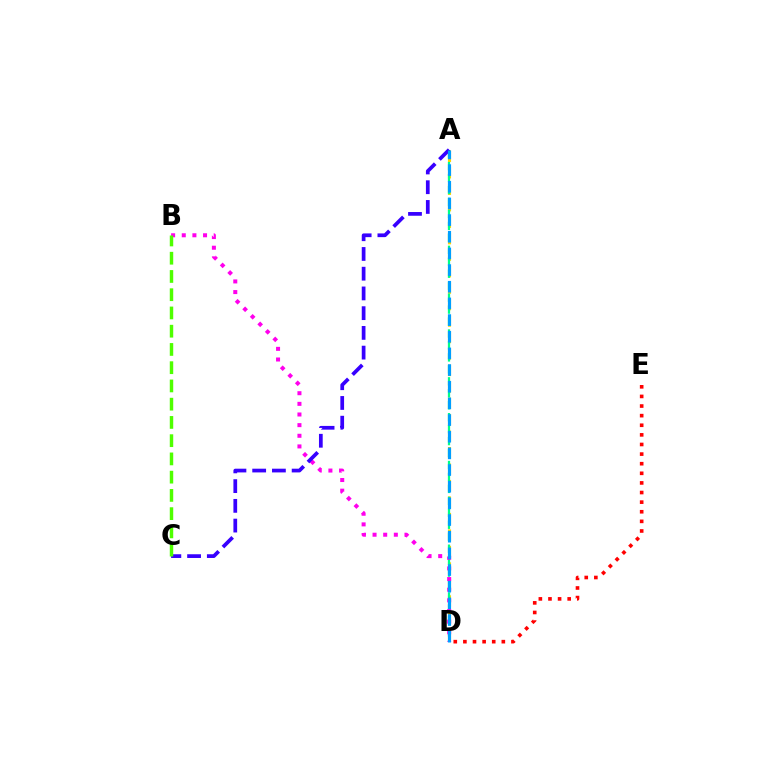{('A', 'D'): [{'color': '#ffd500', 'line_style': 'dashed', 'thickness': 2.24}, {'color': '#00ff86', 'line_style': 'dashed', 'thickness': 1.62}, {'color': '#009eff', 'line_style': 'dashed', 'thickness': 2.26}], ('B', 'D'): [{'color': '#ff00ed', 'line_style': 'dotted', 'thickness': 2.89}], ('A', 'C'): [{'color': '#3700ff', 'line_style': 'dashed', 'thickness': 2.68}], ('D', 'E'): [{'color': '#ff0000', 'line_style': 'dotted', 'thickness': 2.61}], ('B', 'C'): [{'color': '#4fff00', 'line_style': 'dashed', 'thickness': 2.48}]}